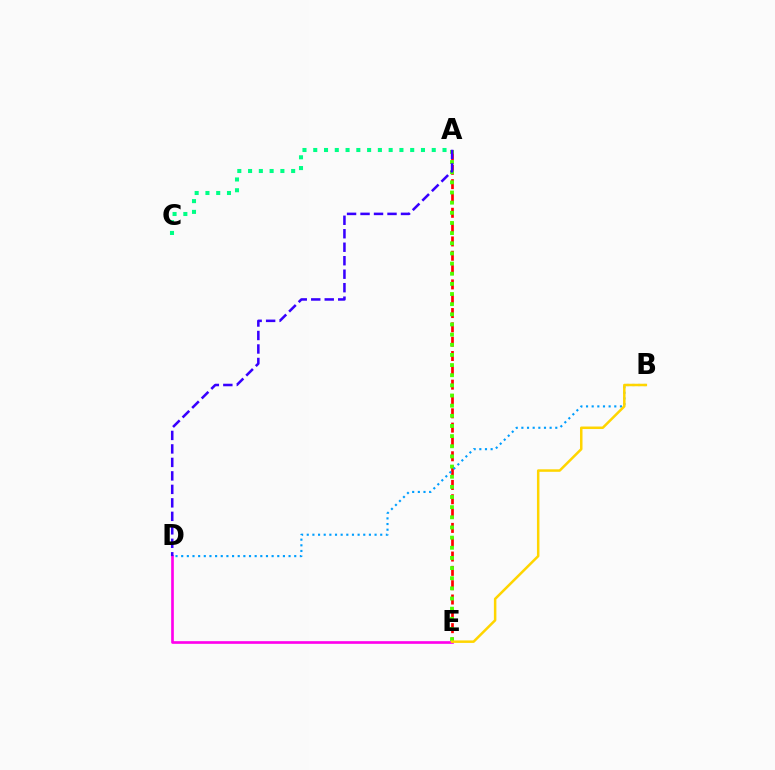{('D', 'E'): [{'color': '#ff00ed', 'line_style': 'solid', 'thickness': 1.92}], ('A', 'C'): [{'color': '#00ff86', 'line_style': 'dotted', 'thickness': 2.93}], ('A', 'E'): [{'color': '#ff0000', 'line_style': 'dashed', 'thickness': 1.95}, {'color': '#4fff00', 'line_style': 'dotted', 'thickness': 2.76}], ('B', 'D'): [{'color': '#009eff', 'line_style': 'dotted', 'thickness': 1.54}], ('A', 'D'): [{'color': '#3700ff', 'line_style': 'dashed', 'thickness': 1.83}], ('B', 'E'): [{'color': '#ffd500', 'line_style': 'solid', 'thickness': 1.8}]}